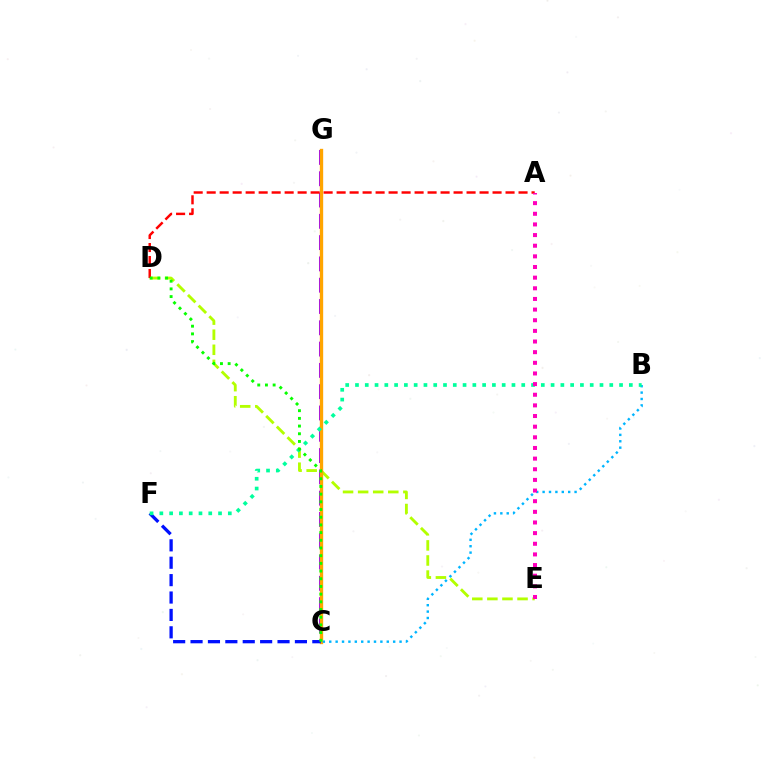{('C', 'G'): [{'color': '#9b00ff', 'line_style': 'dashed', 'thickness': 2.89}, {'color': '#ffa500', 'line_style': 'solid', 'thickness': 2.4}], ('D', 'E'): [{'color': '#b3ff00', 'line_style': 'dashed', 'thickness': 2.05}], ('C', 'F'): [{'color': '#0010ff', 'line_style': 'dashed', 'thickness': 2.36}], ('B', 'C'): [{'color': '#00b5ff', 'line_style': 'dotted', 'thickness': 1.74}], ('A', 'D'): [{'color': '#ff0000', 'line_style': 'dashed', 'thickness': 1.77}], ('B', 'F'): [{'color': '#00ff9d', 'line_style': 'dotted', 'thickness': 2.66}], ('A', 'E'): [{'color': '#ff00bd', 'line_style': 'dotted', 'thickness': 2.89}], ('C', 'D'): [{'color': '#08ff00', 'line_style': 'dotted', 'thickness': 2.09}]}